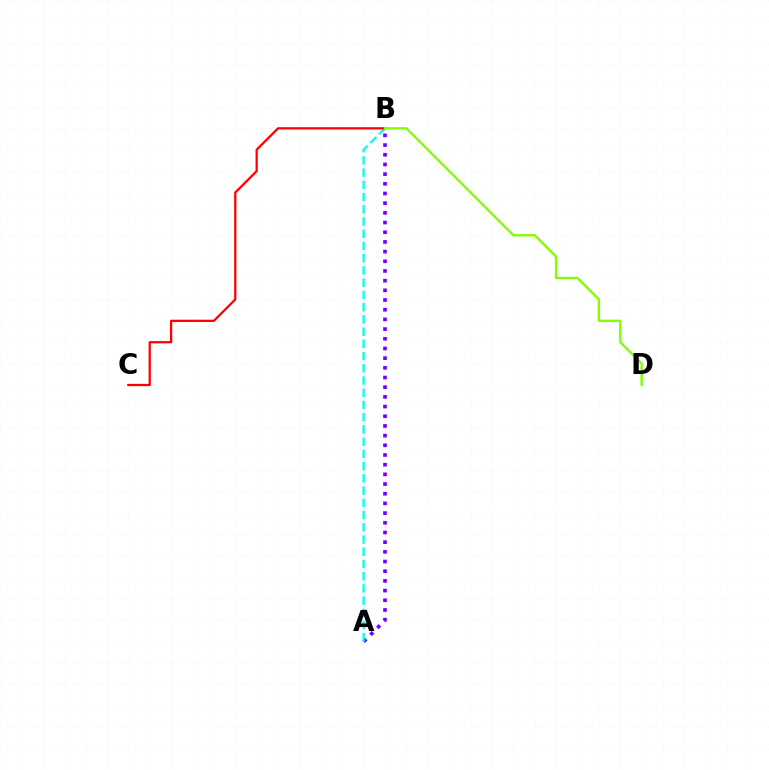{('A', 'B'): [{'color': '#7200ff', 'line_style': 'dotted', 'thickness': 2.63}, {'color': '#00fff6', 'line_style': 'dashed', 'thickness': 1.66}], ('B', 'C'): [{'color': '#ff0000', 'line_style': 'solid', 'thickness': 1.62}], ('B', 'D'): [{'color': '#84ff00', 'line_style': 'solid', 'thickness': 1.72}]}